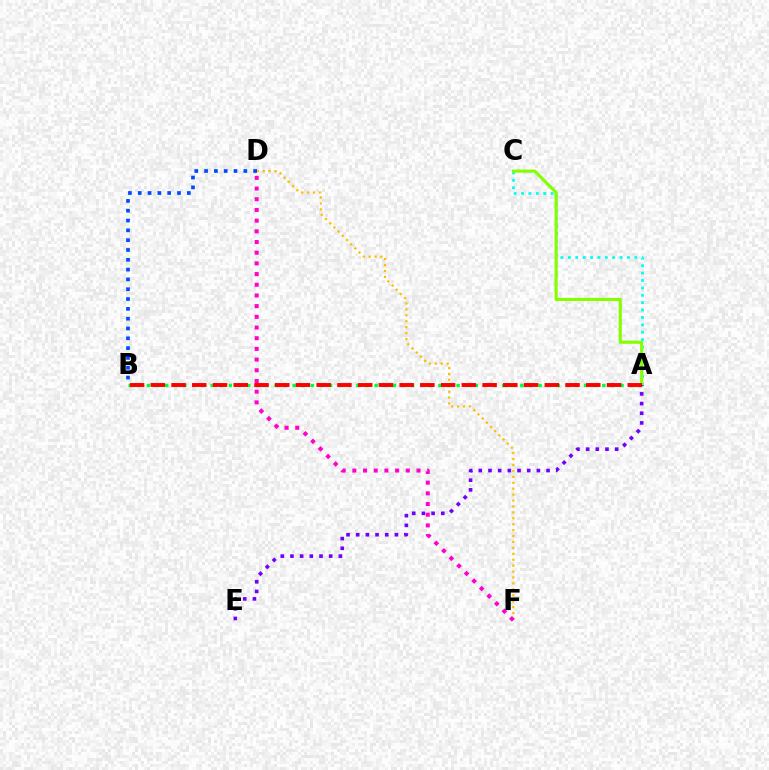{('A', 'C'): [{'color': '#00fff6', 'line_style': 'dotted', 'thickness': 2.01}, {'color': '#84ff00', 'line_style': 'solid', 'thickness': 2.23}], ('D', 'F'): [{'color': '#ffbd00', 'line_style': 'dotted', 'thickness': 1.61}, {'color': '#ff00cf', 'line_style': 'dotted', 'thickness': 2.9}], ('A', 'E'): [{'color': '#7200ff', 'line_style': 'dotted', 'thickness': 2.63}], ('A', 'B'): [{'color': '#00ff39', 'line_style': 'dotted', 'thickness': 2.47}, {'color': '#ff0000', 'line_style': 'dashed', 'thickness': 2.82}], ('B', 'D'): [{'color': '#004bff', 'line_style': 'dotted', 'thickness': 2.67}]}